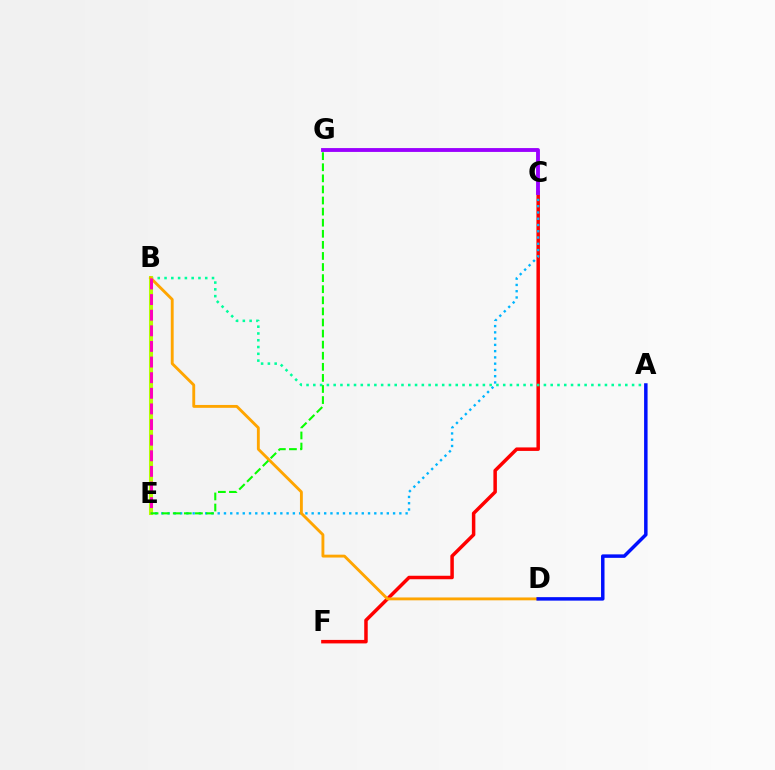{('C', 'F'): [{'color': '#ff0000', 'line_style': 'solid', 'thickness': 2.52}], ('C', 'E'): [{'color': '#00b5ff', 'line_style': 'dotted', 'thickness': 1.7}], ('A', 'B'): [{'color': '#00ff9d', 'line_style': 'dotted', 'thickness': 1.84}], ('B', 'E'): [{'color': '#b3ff00', 'line_style': 'solid', 'thickness': 2.93}, {'color': '#ff00bd', 'line_style': 'dashed', 'thickness': 2.12}], ('C', 'G'): [{'color': '#9b00ff', 'line_style': 'solid', 'thickness': 2.77}], ('B', 'D'): [{'color': '#ffa500', 'line_style': 'solid', 'thickness': 2.06}], ('A', 'D'): [{'color': '#0010ff', 'line_style': 'solid', 'thickness': 2.5}], ('E', 'G'): [{'color': '#08ff00', 'line_style': 'dashed', 'thickness': 1.51}]}